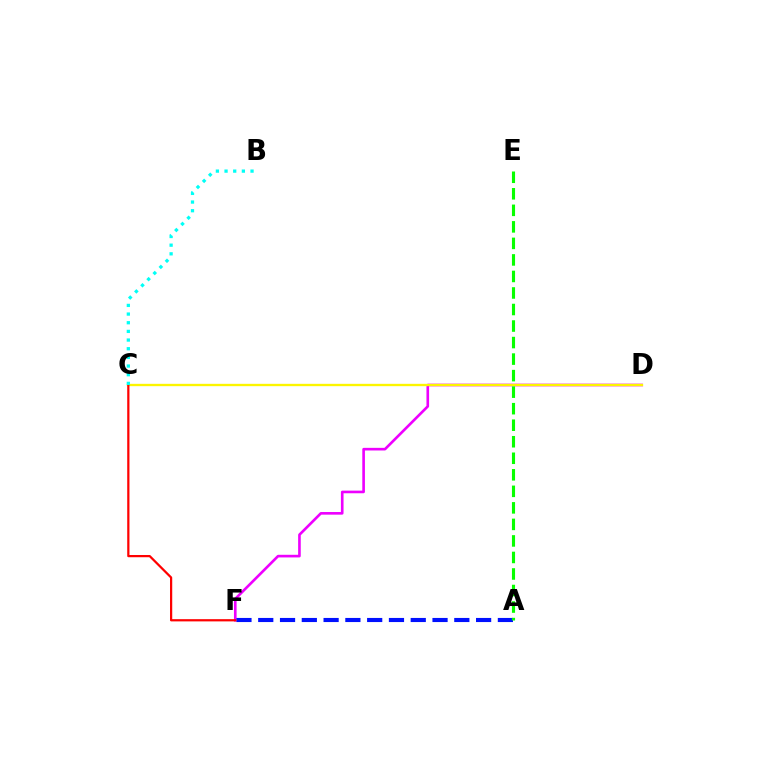{('D', 'F'): [{'color': '#ee00ff', 'line_style': 'solid', 'thickness': 1.9}], ('A', 'F'): [{'color': '#0010ff', 'line_style': 'dashed', 'thickness': 2.96}], ('C', 'D'): [{'color': '#fcf500', 'line_style': 'solid', 'thickness': 1.69}], ('C', 'F'): [{'color': '#ff0000', 'line_style': 'solid', 'thickness': 1.6}], ('B', 'C'): [{'color': '#00fff6', 'line_style': 'dotted', 'thickness': 2.35}], ('A', 'E'): [{'color': '#08ff00', 'line_style': 'dashed', 'thickness': 2.25}]}